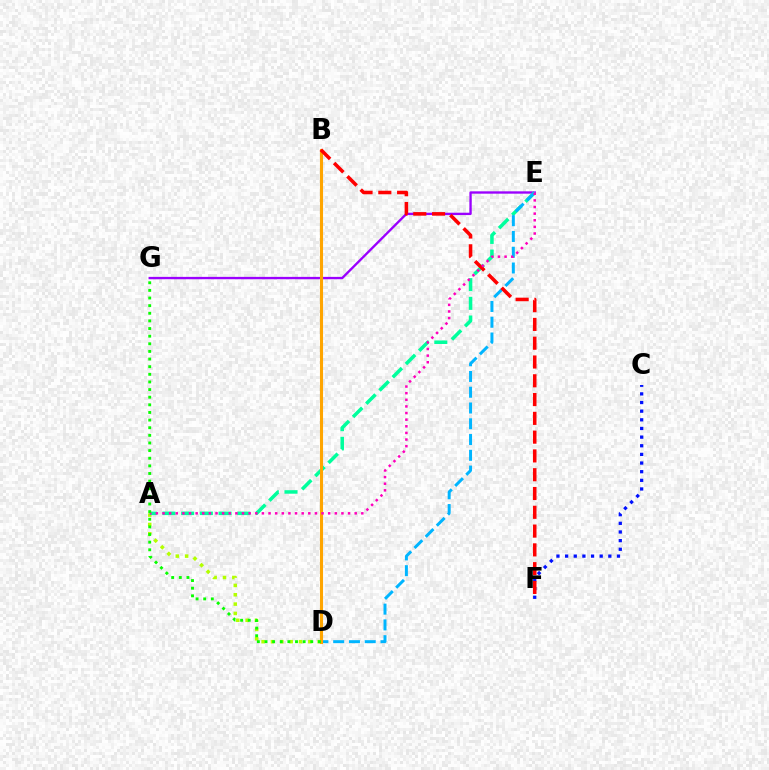{('A', 'D'): [{'color': '#b3ff00', 'line_style': 'dotted', 'thickness': 2.54}], ('E', 'G'): [{'color': '#9b00ff', 'line_style': 'solid', 'thickness': 1.69}], ('C', 'F'): [{'color': '#0010ff', 'line_style': 'dotted', 'thickness': 2.35}], ('A', 'E'): [{'color': '#00ff9d', 'line_style': 'dashed', 'thickness': 2.54}, {'color': '#ff00bd', 'line_style': 'dotted', 'thickness': 1.8}], ('D', 'E'): [{'color': '#00b5ff', 'line_style': 'dashed', 'thickness': 2.14}], ('B', 'D'): [{'color': '#ffa500', 'line_style': 'solid', 'thickness': 2.22}], ('B', 'F'): [{'color': '#ff0000', 'line_style': 'dashed', 'thickness': 2.55}], ('D', 'G'): [{'color': '#08ff00', 'line_style': 'dotted', 'thickness': 2.07}]}